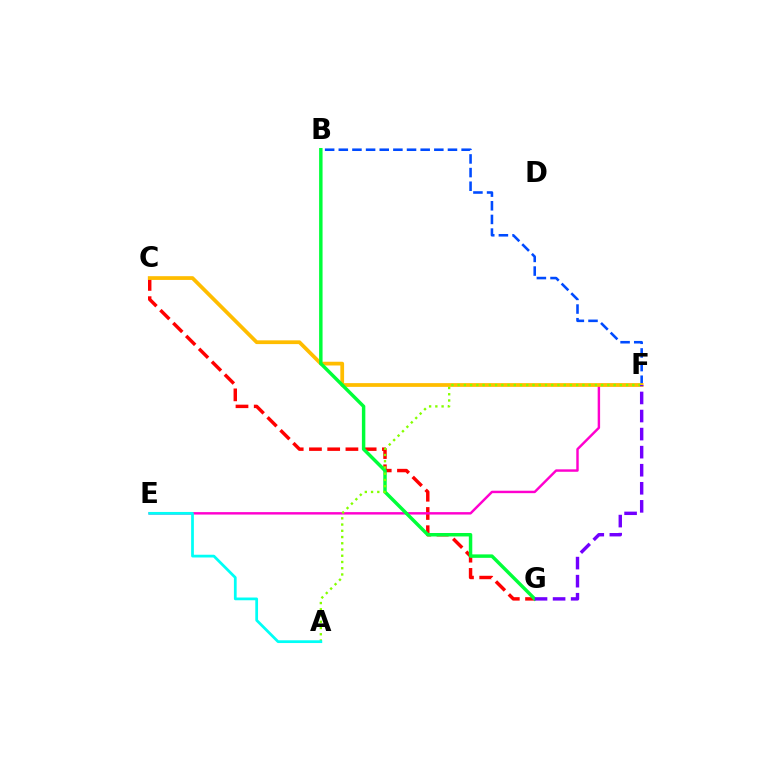{('B', 'F'): [{'color': '#004bff', 'line_style': 'dashed', 'thickness': 1.85}], ('C', 'G'): [{'color': '#ff0000', 'line_style': 'dashed', 'thickness': 2.48}], ('E', 'F'): [{'color': '#ff00cf', 'line_style': 'solid', 'thickness': 1.75}], ('C', 'F'): [{'color': '#ffbd00', 'line_style': 'solid', 'thickness': 2.7}], ('B', 'G'): [{'color': '#00ff39', 'line_style': 'solid', 'thickness': 2.49}], ('A', 'F'): [{'color': '#84ff00', 'line_style': 'dotted', 'thickness': 1.7}], ('A', 'E'): [{'color': '#00fff6', 'line_style': 'solid', 'thickness': 1.98}], ('F', 'G'): [{'color': '#7200ff', 'line_style': 'dashed', 'thickness': 2.45}]}